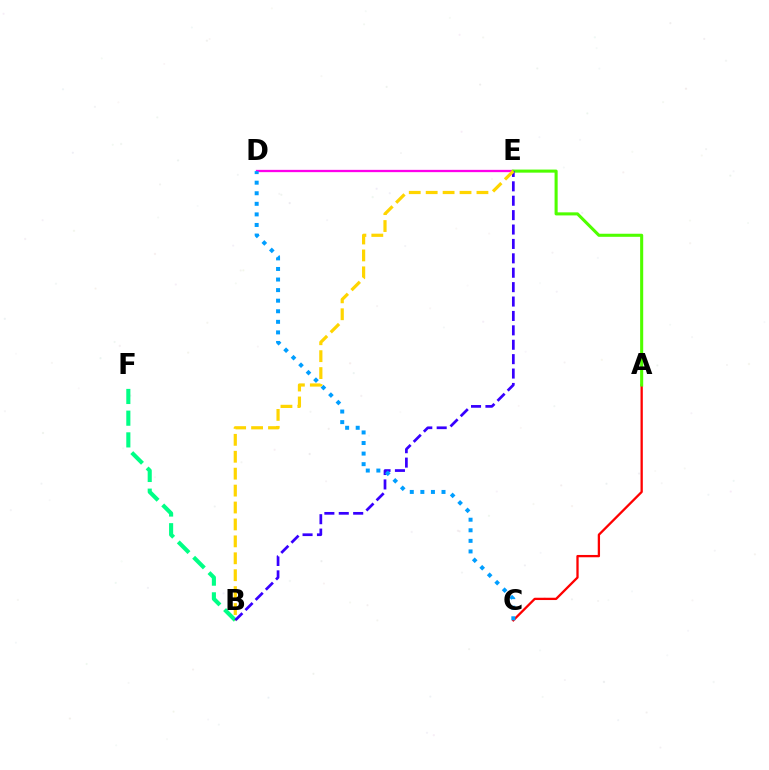{('D', 'E'): [{'color': '#ff00ed', 'line_style': 'solid', 'thickness': 1.65}], ('A', 'C'): [{'color': '#ff0000', 'line_style': 'solid', 'thickness': 1.66}], ('A', 'E'): [{'color': '#4fff00', 'line_style': 'solid', 'thickness': 2.21}], ('B', 'F'): [{'color': '#00ff86', 'line_style': 'dashed', 'thickness': 2.95}], ('B', 'E'): [{'color': '#3700ff', 'line_style': 'dashed', 'thickness': 1.96}, {'color': '#ffd500', 'line_style': 'dashed', 'thickness': 2.3}], ('C', 'D'): [{'color': '#009eff', 'line_style': 'dotted', 'thickness': 2.87}]}